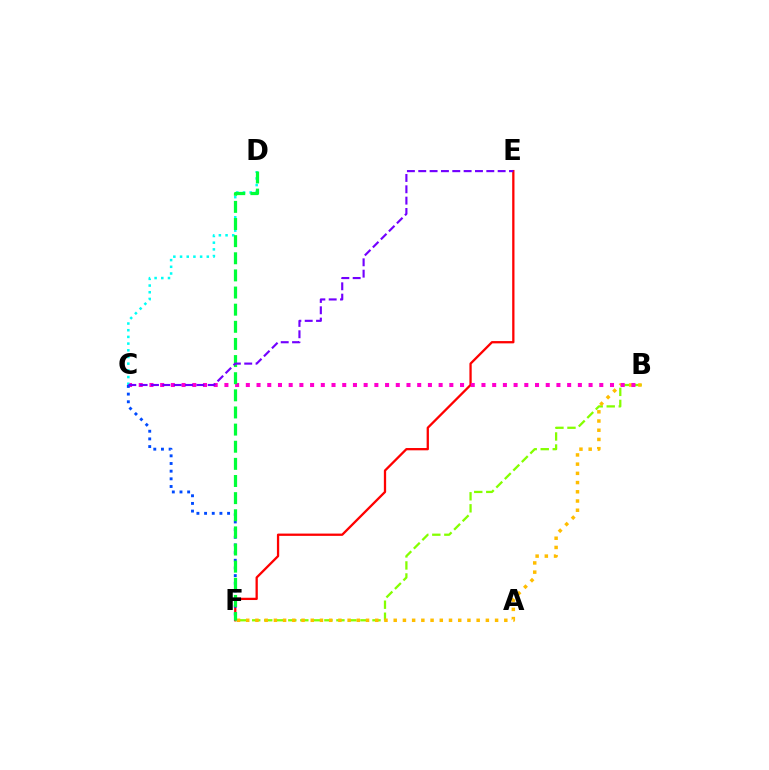{('E', 'F'): [{'color': '#ff0000', 'line_style': 'solid', 'thickness': 1.65}], ('B', 'F'): [{'color': '#84ff00', 'line_style': 'dashed', 'thickness': 1.63}, {'color': '#ffbd00', 'line_style': 'dotted', 'thickness': 2.5}], ('B', 'C'): [{'color': '#ff00cf', 'line_style': 'dotted', 'thickness': 2.91}], ('C', 'D'): [{'color': '#00fff6', 'line_style': 'dotted', 'thickness': 1.82}], ('C', 'F'): [{'color': '#004bff', 'line_style': 'dotted', 'thickness': 2.08}], ('D', 'F'): [{'color': '#00ff39', 'line_style': 'dashed', 'thickness': 2.33}], ('C', 'E'): [{'color': '#7200ff', 'line_style': 'dashed', 'thickness': 1.54}]}